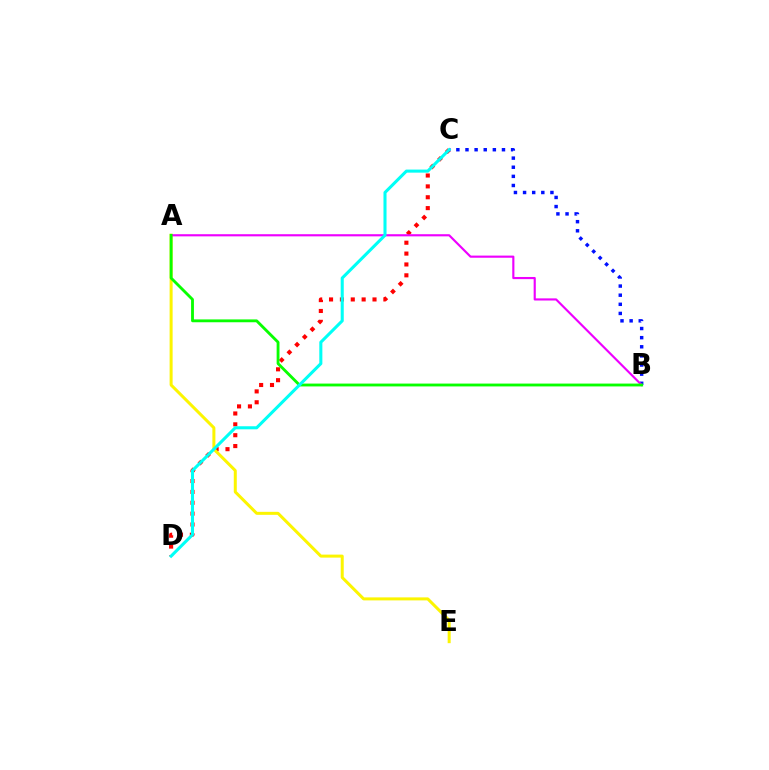{('C', 'D'): [{'color': '#ff0000', 'line_style': 'dotted', 'thickness': 2.95}, {'color': '#00fff6', 'line_style': 'solid', 'thickness': 2.21}], ('A', 'E'): [{'color': '#fcf500', 'line_style': 'solid', 'thickness': 2.16}], ('B', 'C'): [{'color': '#0010ff', 'line_style': 'dotted', 'thickness': 2.48}], ('A', 'B'): [{'color': '#ee00ff', 'line_style': 'solid', 'thickness': 1.55}, {'color': '#08ff00', 'line_style': 'solid', 'thickness': 2.05}]}